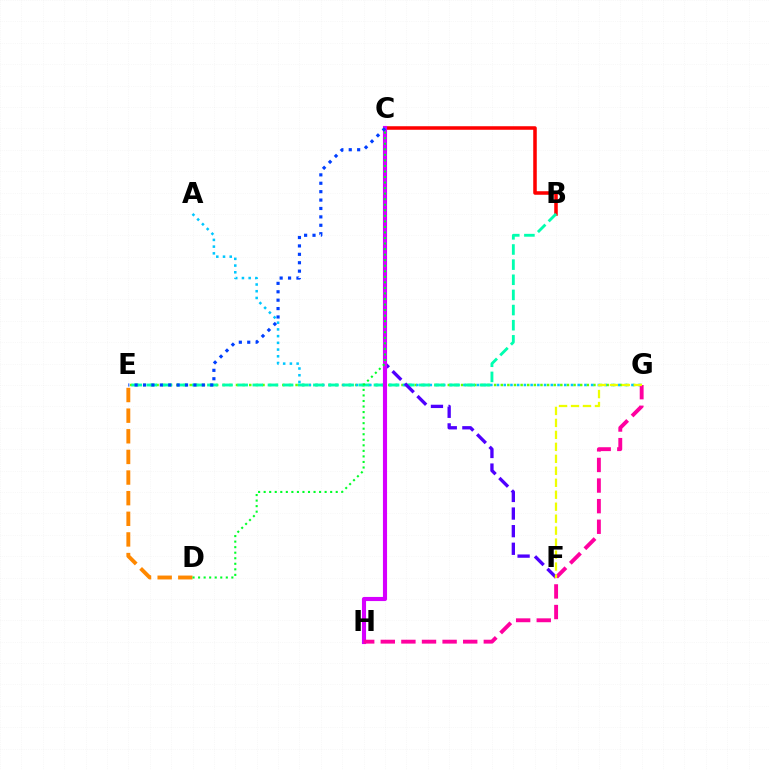{('B', 'C'): [{'color': '#ff0000', 'line_style': 'solid', 'thickness': 2.55}], ('E', 'G'): [{'color': '#66ff00', 'line_style': 'dotted', 'thickness': 1.8}], ('A', 'G'): [{'color': '#00c7ff', 'line_style': 'dotted', 'thickness': 1.83}], ('B', 'E'): [{'color': '#00ffaf', 'line_style': 'dashed', 'thickness': 2.06}], ('C', 'F'): [{'color': '#4f00ff', 'line_style': 'dashed', 'thickness': 2.39}], ('C', 'H'): [{'color': '#d600ff', 'line_style': 'solid', 'thickness': 2.97}], ('C', 'E'): [{'color': '#003fff', 'line_style': 'dotted', 'thickness': 2.28}], ('G', 'H'): [{'color': '#ff00a0', 'line_style': 'dashed', 'thickness': 2.8}], ('D', 'E'): [{'color': '#ff8800', 'line_style': 'dashed', 'thickness': 2.8}], ('F', 'G'): [{'color': '#eeff00', 'line_style': 'dashed', 'thickness': 1.63}], ('C', 'D'): [{'color': '#00ff27', 'line_style': 'dotted', 'thickness': 1.51}]}